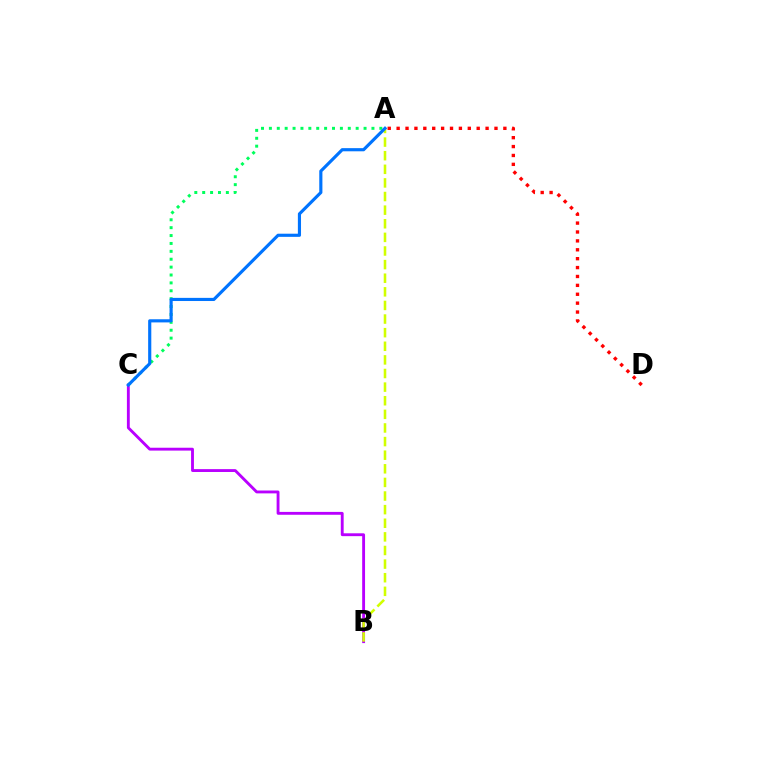{('A', 'D'): [{'color': '#ff0000', 'line_style': 'dotted', 'thickness': 2.42}], ('B', 'C'): [{'color': '#b900ff', 'line_style': 'solid', 'thickness': 2.06}], ('A', 'B'): [{'color': '#d1ff00', 'line_style': 'dashed', 'thickness': 1.85}], ('A', 'C'): [{'color': '#00ff5c', 'line_style': 'dotted', 'thickness': 2.14}, {'color': '#0074ff', 'line_style': 'solid', 'thickness': 2.26}]}